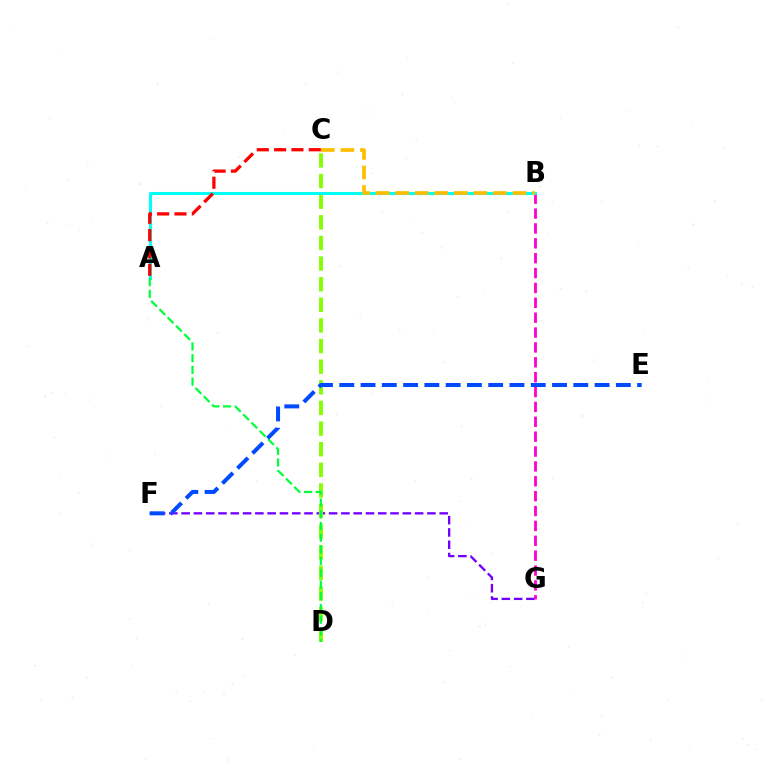{('F', 'G'): [{'color': '#7200ff', 'line_style': 'dashed', 'thickness': 1.67}], ('C', 'D'): [{'color': '#84ff00', 'line_style': 'dashed', 'thickness': 2.8}], ('B', 'G'): [{'color': '#ff00cf', 'line_style': 'dashed', 'thickness': 2.02}], ('A', 'B'): [{'color': '#00fff6', 'line_style': 'solid', 'thickness': 2.2}], ('A', 'C'): [{'color': '#ff0000', 'line_style': 'dashed', 'thickness': 2.36}], ('B', 'C'): [{'color': '#ffbd00', 'line_style': 'dashed', 'thickness': 2.66}], ('A', 'D'): [{'color': '#00ff39', 'line_style': 'dashed', 'thickness': 1.59}], ('E', 'F'): [{'color': '#004bff', 'line_style': 'dashed', 'thickness': 2.89}]}